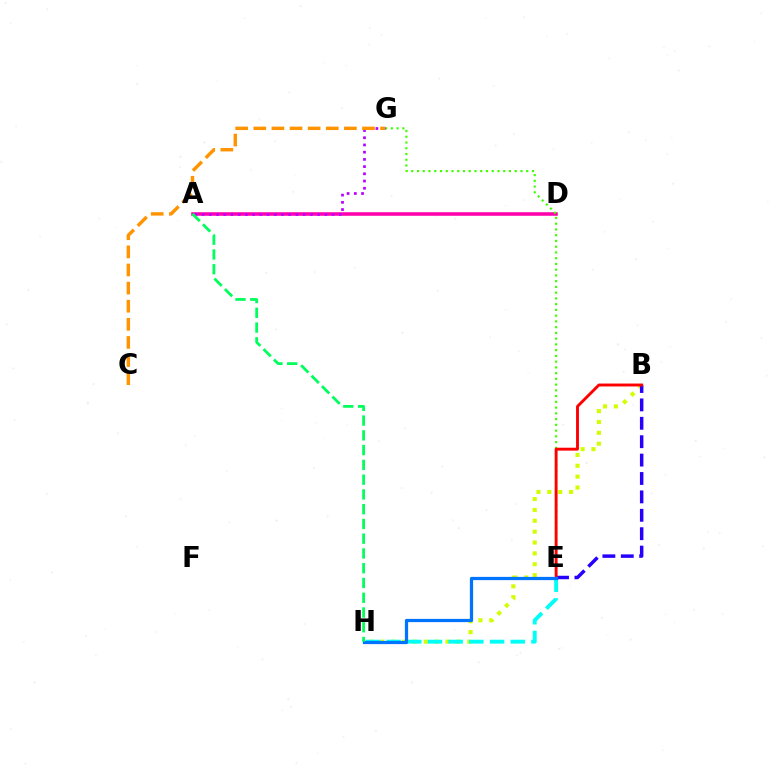{('A', 'D'): [{'color': '#ff00ac', 'line_style': 'solid', 'thickness': 2.55}], ('E', 'G'): [{'color': '#3dff00', 'line_style': 'dotted', 'thickness': 1.56}], ('B', 'H'): [{'color': '#d1ff00', 'line_style': 'dotted', 'thickness': 2.95}], ('E', 'H'): [{'color': '#00fff6', 'line_style': 'dashed', 'thickness': 2.81}, {'color': '#0074ff', 'line_style': 'solid', 'thickness': 2.33}], ('B', 'E'): [{'color': '#2500ff', 'line_style': 'dashed', 'thickness': 2.5}, {'color': '#ff0000', 'line_style': 'solid', 'thickness': 2.09}], ('A', 'G'): [{'color': '#b900ff', 'line_style': 'dotted', 'thickness': 1.96}], ('C', 'G'): [{'color': '#ff9400', 'line_style': 'dashed', 'thickness': 2.46}], ('A', 'H'): [{'color': '#00ff5c', 'line_style': 'dashed', 'thickness': 2.01}]}